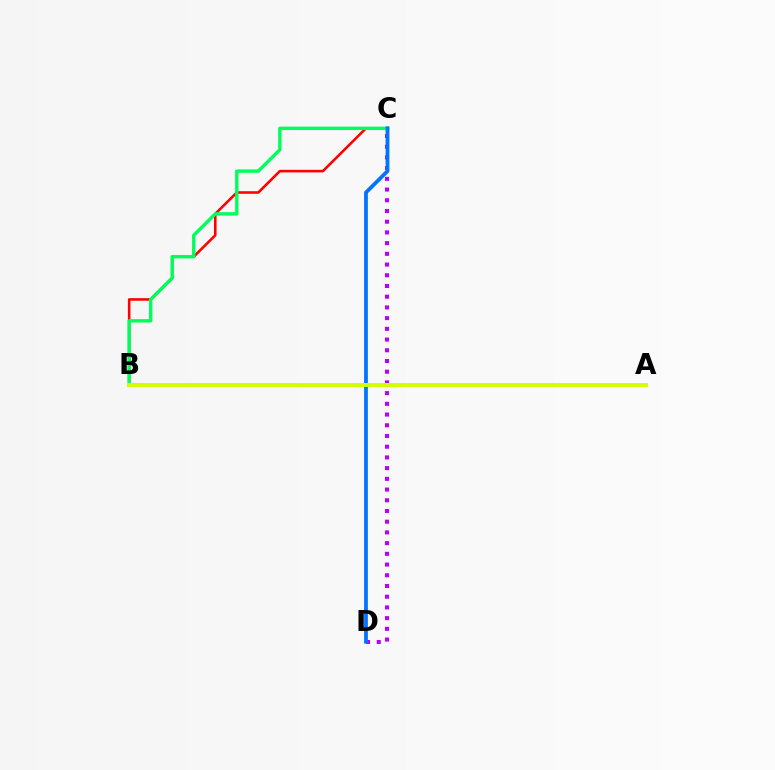{('C', 'D'): [{'color': '#b900ff', 'line_style': 'dotted', 'thickness': 2.91}, {'color': '#0074ff', 'line_style': 'solid', 'thickness': 2.72}], ('B', 'C'): [{'color': '#ff0000', 'line_style': 'solid', 'thickness': 1.86}, {'color': '#00ff5c', 'line_style': 'solid', 'thickness': 2.45}], ('A', 'B'): [{'color': '#d1ff00', 'line_style': 'solid', 'thickness': 2.82}]}